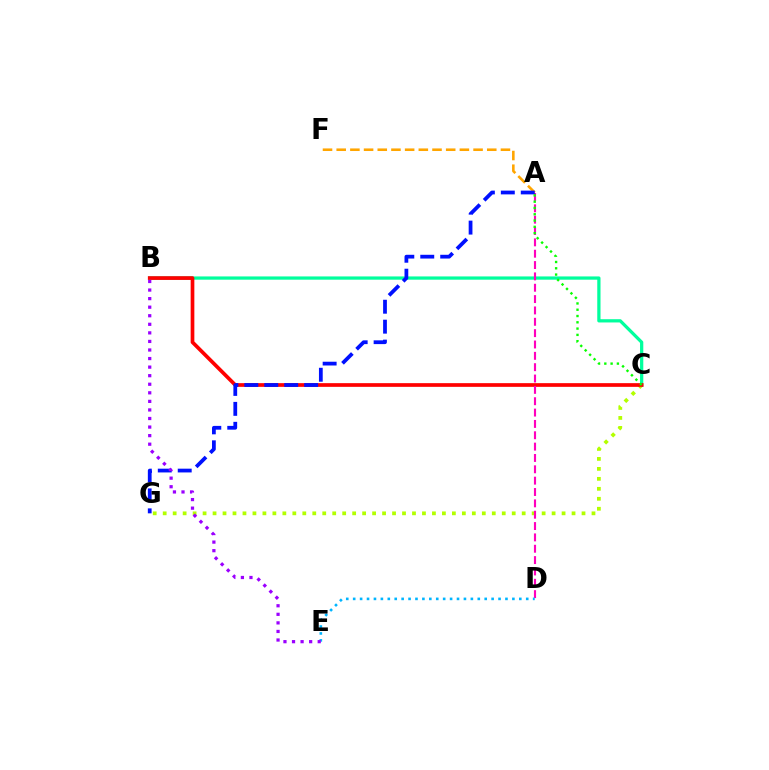{('A', 'F'): [{'color': '#ffa500', 'line_style': 'dashed', 'thickness': 1.86}], ('C', 'G'): [{'color': '#b3ff00', 'line_style': 'dotted', 'thickness': 2.71}], ('B', 'C'): [{'color': '#00ff9d', 'line_style': 'solid', 'thickness': 2.34}, {'color': '#ff0000', 'line_style': 'solid', 'thickness': 2.66}], ('A', 'D'): [{'color': '#ff00bd', 'line_style': 'dashed', 'thickness': 1.54}], ('A', 'G'): [{'color': '#0010ff', 'line_style': 'dashed', 'thickness': 2.71}], ('D', 'E'): [{'color': '#00b5ff', 'line_style': 'dotted', 'thickness': 1.88}], ('A', 'C'): [{'color': '#08ff00', 'line_style': 'dotted', 'thickness': 1.71}], ('B', 'E'): [{'color': '#9b00ff', 'line_style': 'dotted', 'thickness': 2.33}]}